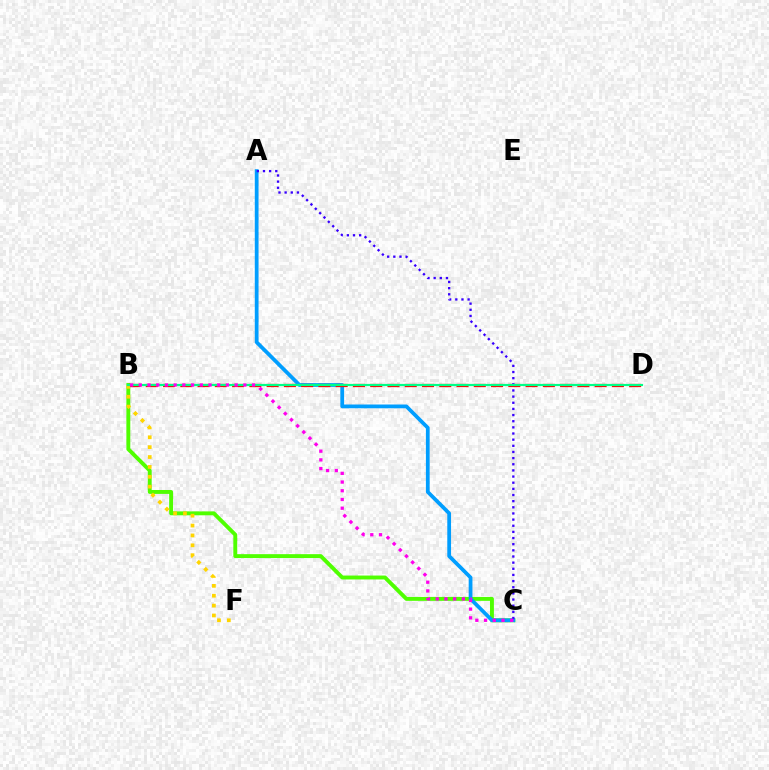{('B', 'C'): [{'color': '#4fff00', 'line_style': 'solid', 'thickness': 2.81}, {'color': '#ff00ed', 'line_style': 'dotted', 'thickness': 2.37}], ('A', 'C'): [{'color': '#009eff', 'line_style': 'solid', 'thickness': 2.71}, {'color': '#3700ff', 'line_style': 'dotted', 'thickness': 1.67}], ('B', 'D'): [{'color': '#ff0000', 'line_style': 'dashed', 'thickness': 2.35}, {'color': '#00ff86', 'line_style': 'solid', 'thickness': 1.57}], ('B', 'F'): [{'color': '#ffd500', 'line_style': 'dotted', 'thickness': 2.68}]}